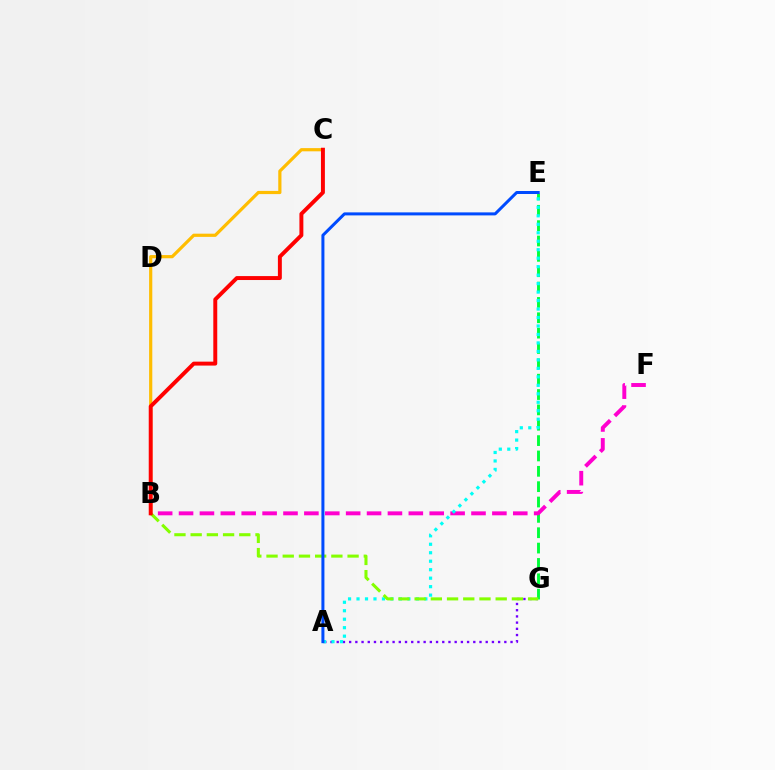{('B', 'C'): [{'color': '#ffbd00', 'line_style': 'solid', 'thickness': 2.3}, {'color': '#ff0000', 'line_style': 'solid', 'thickness': 2.83}], ('A', 'G'): [{'color': '#7200ff', 'line_style': 'dotted', 'thickness': 1.69}], ('E', 'G'): [{'color': '#00ff39', 'line_style': 'dashed', 'thickness': 2.09}], ('B', 'F'): [{'color': '#ff00cf', 'line_style': 'dashed', 'thickness': 2.84}], ('A', 'E'): [{'color': '#00fff6', 'line_style': 'dotted', 'thickness': 2.3}, {'color': '#004bff', 'line_style': 'solid', 'thickness': 2.17}], ('B', 'G'): [{'color': '#84ff00', 'line_style': 'dashed', 'thickness': 2.2}]}